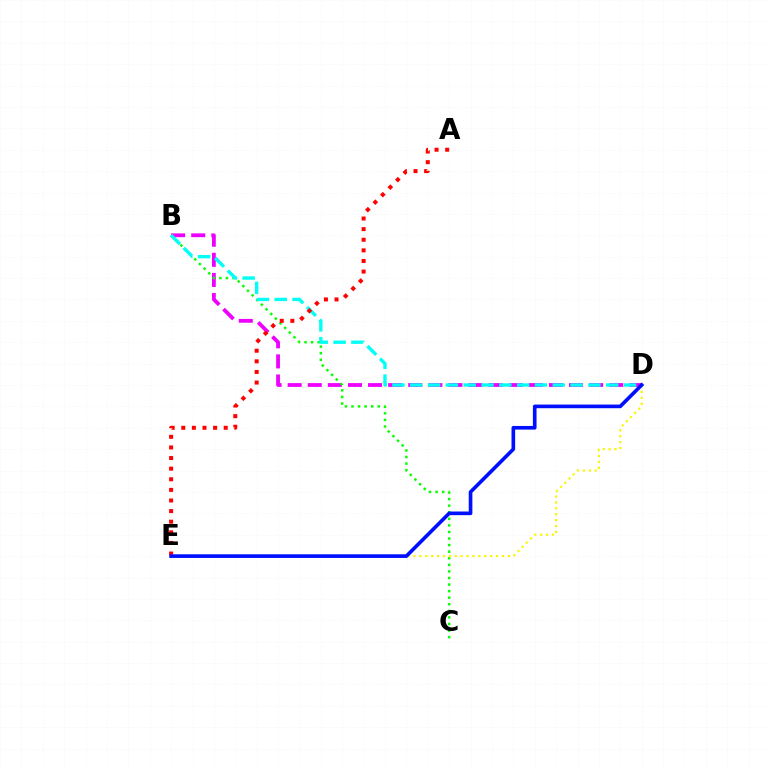{('B', 'D'): [{'color': '#ee00ff', 'line_style': 'dashed', 'thickness': 2.73}, {'color': '#00fff6', 'line_style': 'dashed', 'thickness': 2.42}], ('B', 'C'): [{'color': '#08ff00', 'line_style': 'dotted', 'thickness': 1.79}], ('A', 'E'): [{'color': '#ff0000', 'line_style': 'dotted', 'thickness': 2.88}], ('D', 'E'): [{'color': '#fcf500', 'line_style': 'dotted', 'thickness': 1.6}, {'color': '#0010ff', 'line_style': 'solid', 'thickness': 2.62}]}